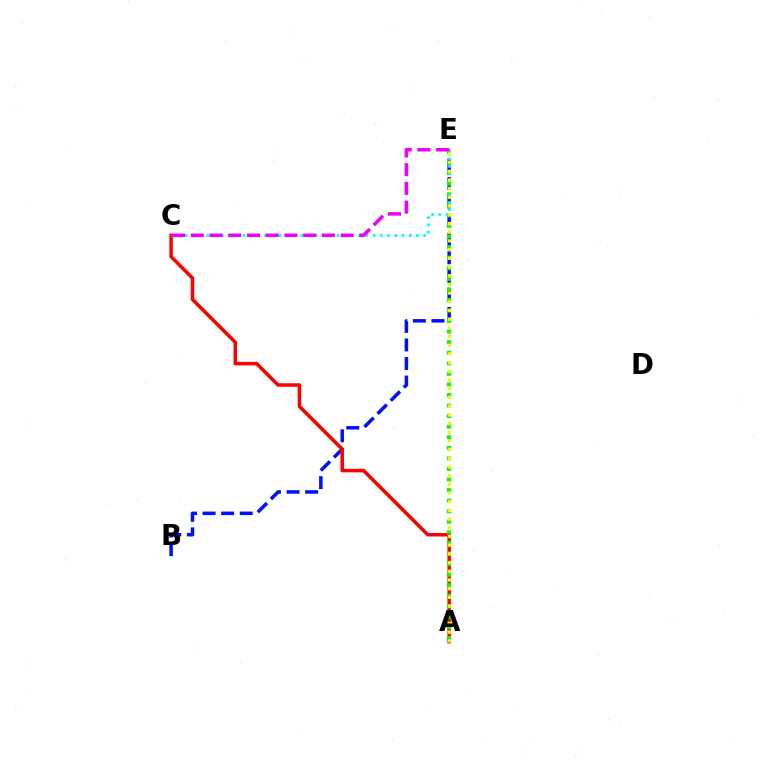{('B', 'E'): [{'color': '#0010ff', 'line_style': 'dashed', 'thickness': 2.52}], ('A', 'C'): [{'color': '#ff0000', 'line_style': 'solid', 'thickness': 2.52}], ('A', 'E'): [{'color': '#08ff00', 'line_style': 'dotted', 'thickness': 2.87}, {'color': '#fcf500', 'line_style': 'dotted', 'thickness': 2.36}], ('C', 'E'): [{'color': '#00fff6', 'line_style': 'dotted', 'thickness': 1.96}, {'color': '#ee00ff', 'line_style': 'dashed', 'thickness': 2.54}]}